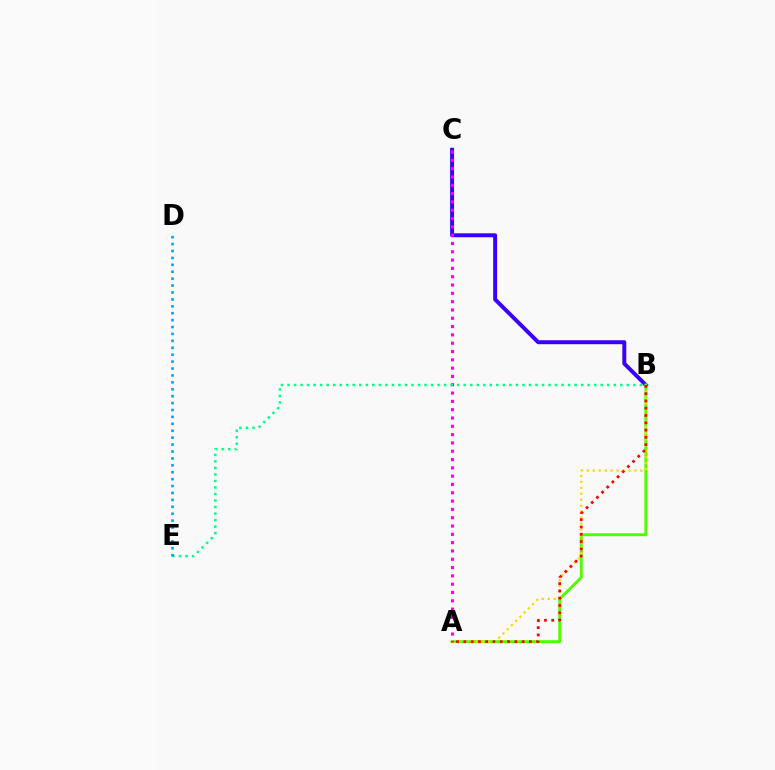{('B', 'C'): [{'color': '#3700ff', 'line_style': 'solid', 'thickness': 2.84}], ('A', 'B'): [{'color': '#4fff00', 'line_style': 'solid', 'thickness': 2.1}, {'color': '#ffd500', 'line_style': 'dotted', 'thickness': 1.62}, {'color': '#ff0000', 'line_style': 'dotted', 'thickness': 1.98}], ('A', 'C'): [{'color': '#ff00ed', 'line_style': 'dotted', 'thickness': 2.26}], ('B', 'E'): [{'color': '#00ff86', 'line_style': 'dotted', 'thickness': 1.77}], ('D', 'E'): [{'color': '#009eff', 'line_style': 'dotted', 'thickness': 1.88}]}